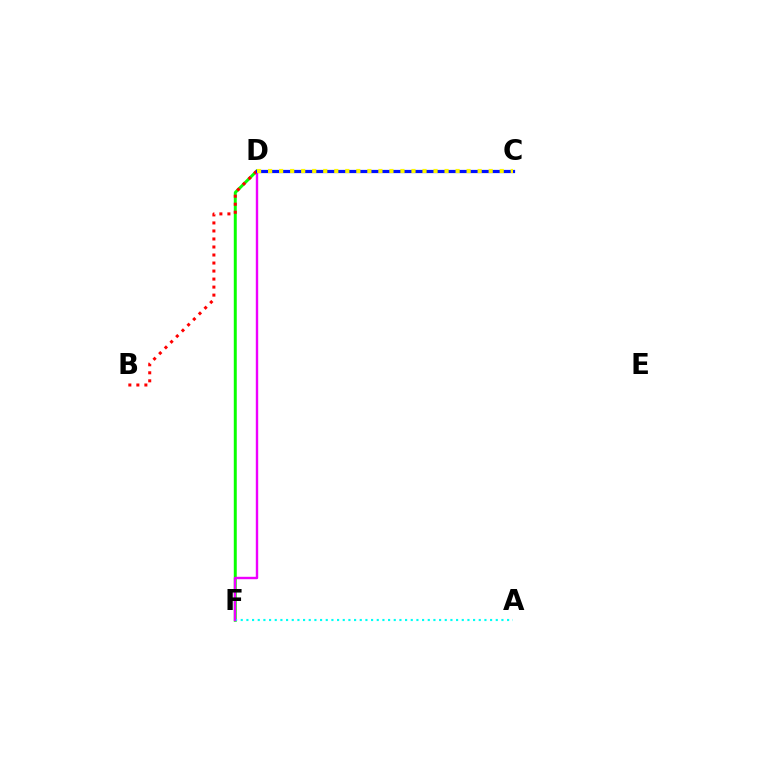{('D', 'F'): [{'color': '#08ff00', 'line_style': 'solid', 'thickness': 2.14}, {'color': '#ee00ff', 'line_style': 'solid', 'thickness': 1.73}], ('A', 'F'): [{'color': '#00fff6', 'line_style': 'dotted', 'thickness': 1.54}], ('B', 'D'): [{'color': '#ff0000', 'line_style': 'dotted', 'thickness': 2.18}], ('C', 'D'): [{'color': '#0010ff', 'line_style': 'solid', 'thickness': 2.31}, {'color': '#fcf500', 'line_style': 'dotted', 'thickness': 3.0}]}